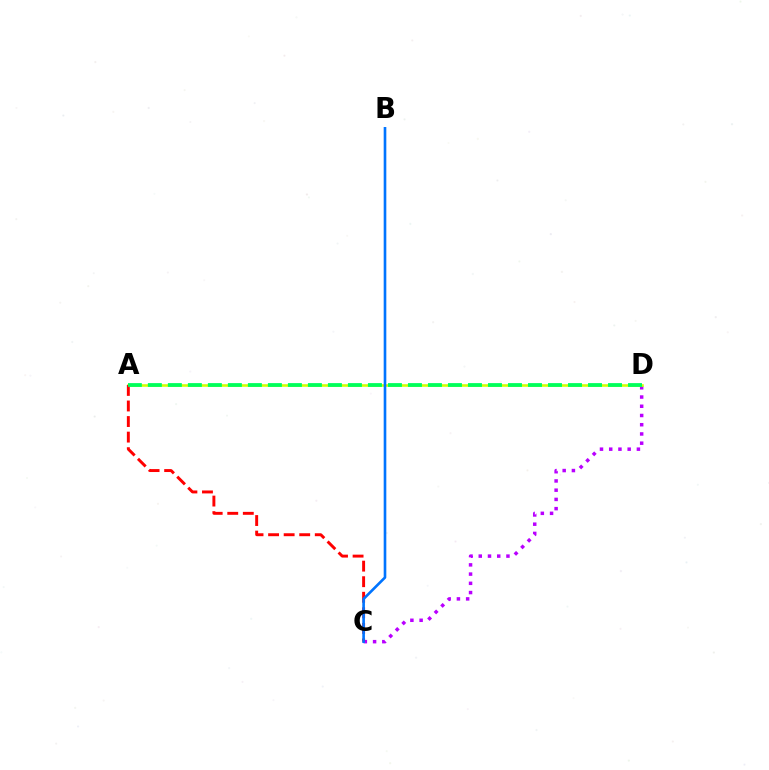{('C', 'D'): [{'color': '#b900ff', 'line_style': 'dotted', 'thickness': 2.51}], ('A', 'D'): [{'color': '#d1ff00', 'line_style': 'solid', 'thickness': 1.85}, {'color': '#00ff5c', 'line_style': 'dashed', 'thickness': 2.72}], ('A', 'C'): [{'color': '#ff0000', 'line_style': 'dashed', 'thickness': 2.11}], ('B', 'C'): [{'color': '#0074ff', 'line_style': 'solid', 'thickness': 1.9}]}